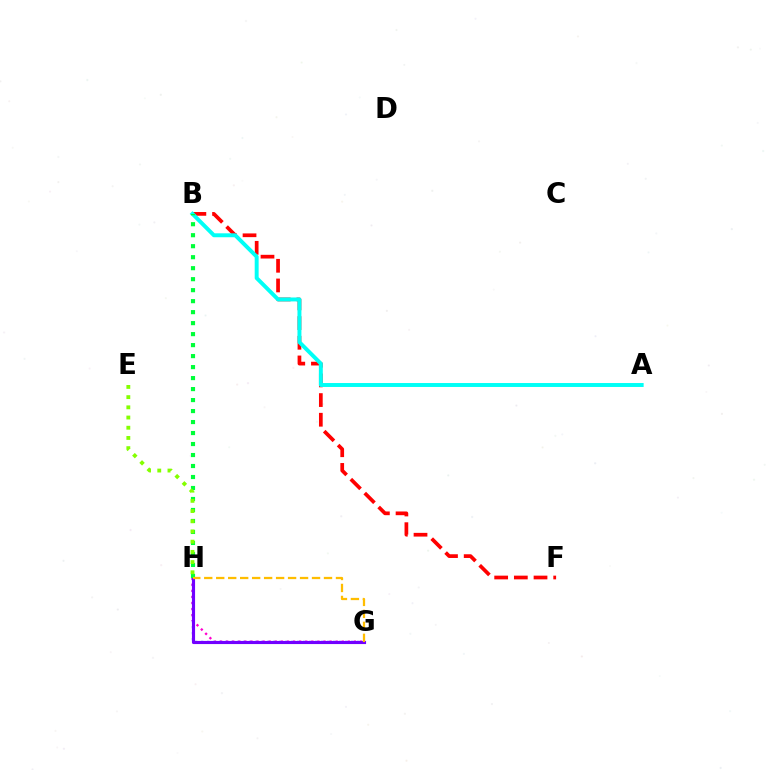{('G', 'H'): [{'color': '#ff00cf', 'line_style': 'dotted', 'thickness': 1.65}, {'color': '#004bff', 'line_style': 'dotted', 'thickness': 1.63}, {'color': '#7200ff', 'line_style': 'solid', 'thickness': 2.25}, {'color': '#ffbd00', 'line_style': 'dashed', 'thickness': 1.63}], ('B', 'F'): [{'color': '#ff0000', 'line_style': 'dashed', 'thickness': 2.67}], ('A', 'B'): [{'color': '#00fff6', 'line_style': 'solid', 'thickness': 2.84}], ('B', 'H'): [{'color': '#00ff39', 'line_style': 'dotted', 'thickness': 2.99}], ('E', 'H'): [{'color': '#84ff00', 'line_style': 'dotted', 'thickness': 2.77}]}